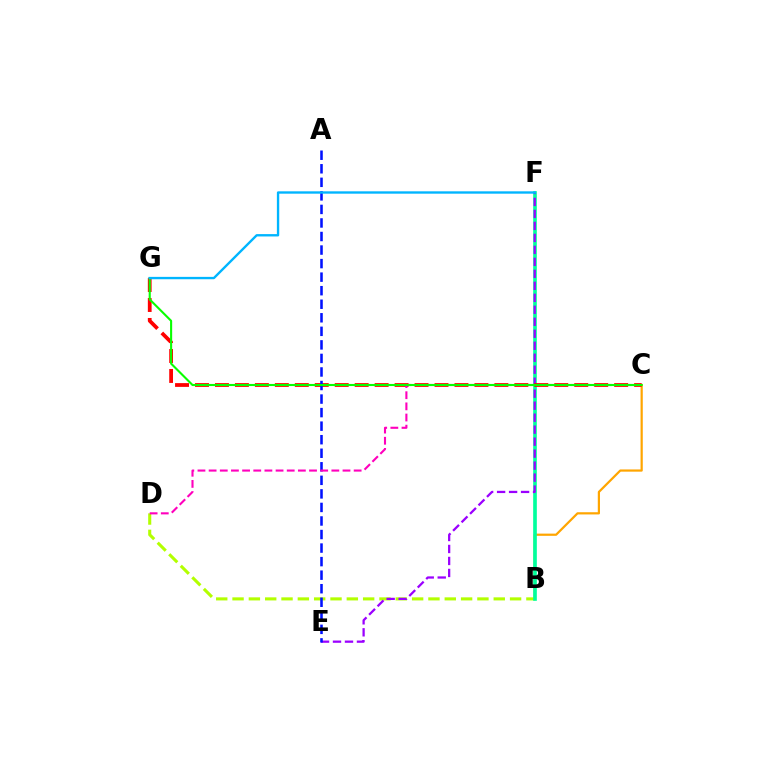{('B', 'C'): [{'color': '#ffa500', 'line_style': 'solid', 'thickness': 1.6}], ('B', 'D'): [{'color': '#b3ff00', 'line_style': 'dashed', 'thickness': 2.22}], ('B', 'F'): [{'color': '#00ff9d', 'line_style': 'solid', 'thickness': 2.63}], ('E', 'F'): [{'color': '#9b00ff', 'line_style': 'dashed', 'thickness': 1.63}], ('C', 'G'): [{'color': '#ff0000', 'line_style': 'dashed', 'thickness': 2.71}, {'color': '#08ff00', 'line_style': 'solid', 'thickness': 1.51}], ('A', 'E'): [{'color': '#0010ff', 'line_style': 'dashed', 'thickness': 1.84}], ('C', 'D'): [{'color': '#ff00bd', 'line_style': 'dashed', 'thickness': 1.52}], ('F', 'G'): [{'color': '#00b5ff', 'line_style': 'solid', 'thickness': 1.7}]}